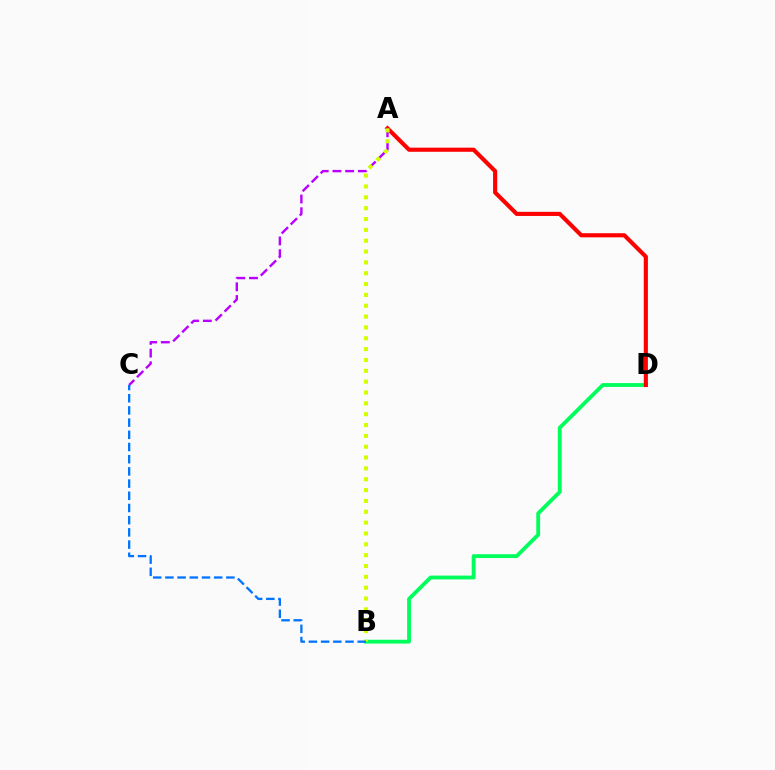{('B', 'D'): [{'color': '#00ff5c', 'line_style': 'solid', 'thickness': 2.76}], ('A', 'D'): [{'color': '#ff0000', 'line_style': 'solid', 'thickness': 2.97}], ('A', 'C'): [{'color': '#b900ff', 'line_style': 'dashed', 'thickness': 1.73}], ('A', 'B'): [{'color': '#d1ff00', 'line_style': 'dotted', 'thickness': 2.95}], ('B', 'C'): [{'color': '#0074ff', 'line_style': 'dashed', 'thickness': 1.66}]}